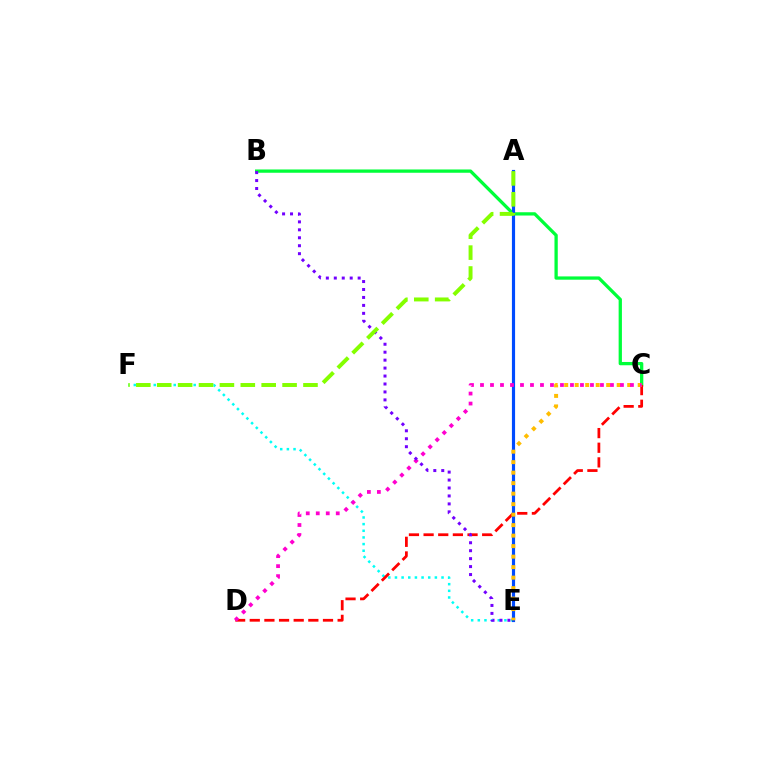{('B', 'C'): [{'color': '#00ff39', 'line_style': 'solid', 'thickness': 2.36}], ('E', 'F'): [{'color': '#00fff6', 'line_style': 'dotted', 'thickness': 1.81}], ('C', 'D'): [{'color': '#ff0000', 'line_style': 'dashed', 'thickness': 1.99}, {'color': '#ff00cf', 'line_style': 'dotted', 'thickness': 2.72}], ('A', 'E'): [{'color': '#004bff', 'line_style': 'solid', 'thickness': 2.28}], ('C', 'E'): [{'color': '#ffbd00', 'line_style': 'dotted', 'thickness': 2.85}], ('B', 'E'): [{'color': '#7200ff', 'line_style': 'dotted', 'thickness': 2.16}], ('A', 'F'): [{'color': '#84ff00', 'line_style': 'dashed', 'thickness': 2.84}]}